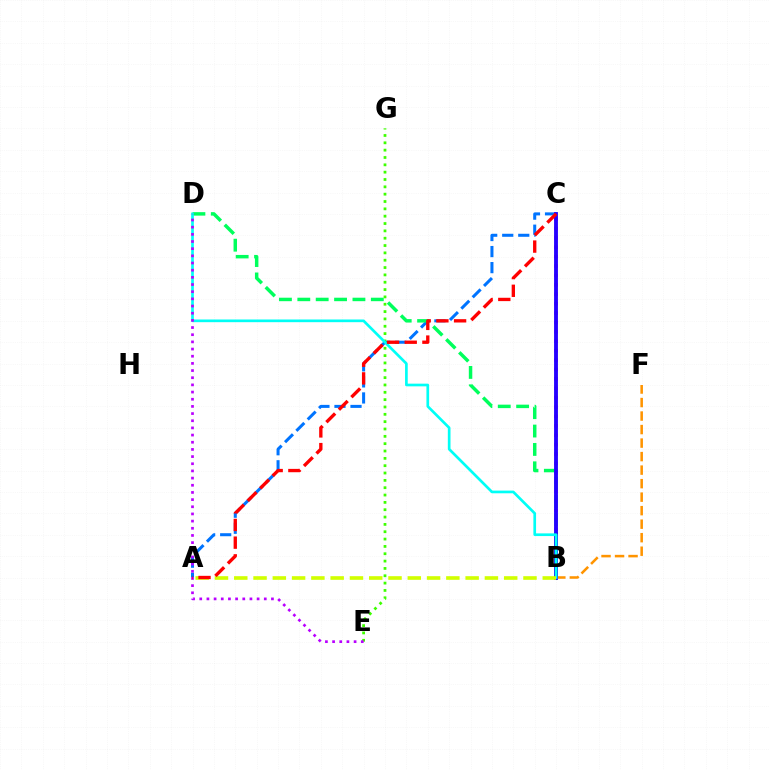{('A', 'C'): [{'color': '#0074ff', 'line_style': 'dashed', 'thickness': 2.18}, {'color': '#ff0000', 'line_style': 'dashed', 'thickness': 2.4}], ('B', 'C'): [{'color': '#ff00ac', 'line_style': 'dotted', 'thickness': 2.55}, {'color': '#2500ff', 'line_style': 'solid', 'thickness': 2.77}], ('B', 'F'): [{'color': '#ff9400', 'line_style': 'dashed', 'thickness': 1.84}], ('B', 'D'): [{'color': '#00ff5c', 'line_style': 'dashed', 'thickness': 2.5}, {'color': '#00fff6', 'line_style': 'solid', 'thickness': 1.93}], ('E', 'G'): [{'color': '#3dff00', 'line_style': 'dotted', 'thickness': 1.99}], ('D', 'E'): [{'color': '#b900ff', 'line_style': 'dotted', 'thickness': 1.95}], ('A', 'B'): [{'color': '#d1ff00', 'line_style': 'dashed', 'thickness': 2.62}]}